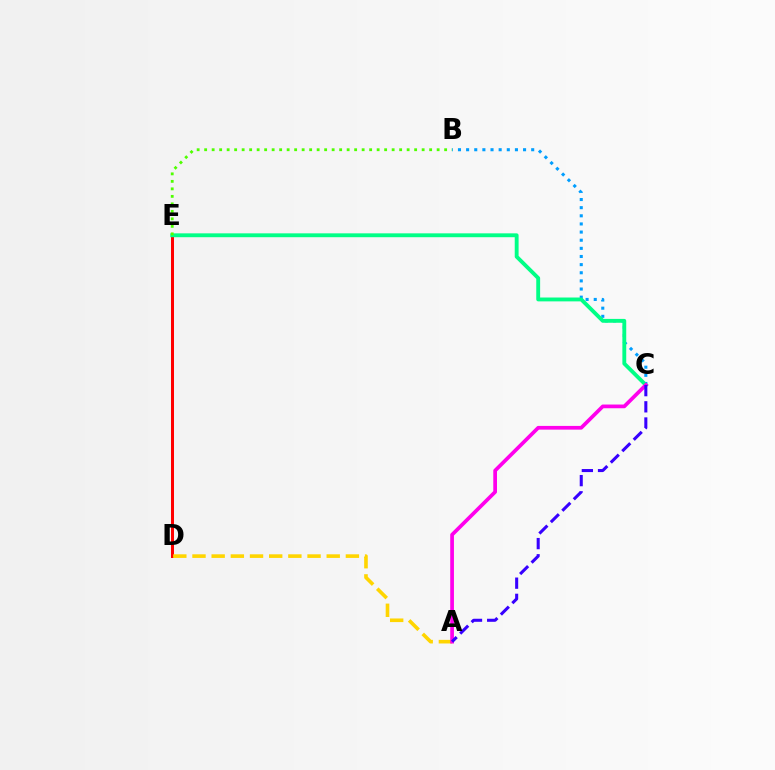{('D', 'E'): [{'color': '#ff0000', 'line_style': 'solid', 'thickness': 2.17}], ('B', 'C'): [{'color': '#009eff', 'line_style': 'dotted', 'thickness': 2.21}], ('A', 'D'): [{'color': '#ffd500', 'line_style': 'dashed', 'thickness': 2.6}], ('C', 'E'): [{'color': '#00ff86', 'line_style': 'solid', 'thickness': 2.78}], ('A', 'C'): [{'color': '#ff00ed', 'line_style': 'solid', 'thickness': 2.68}, {'color': '#3700ff', 'line_style': 'dashed', 'thickness': 2.2}], ('B', 'E'): [{'color': '#4fff00', 'line_style': 'dotted', 'thickness': 2.04}]}